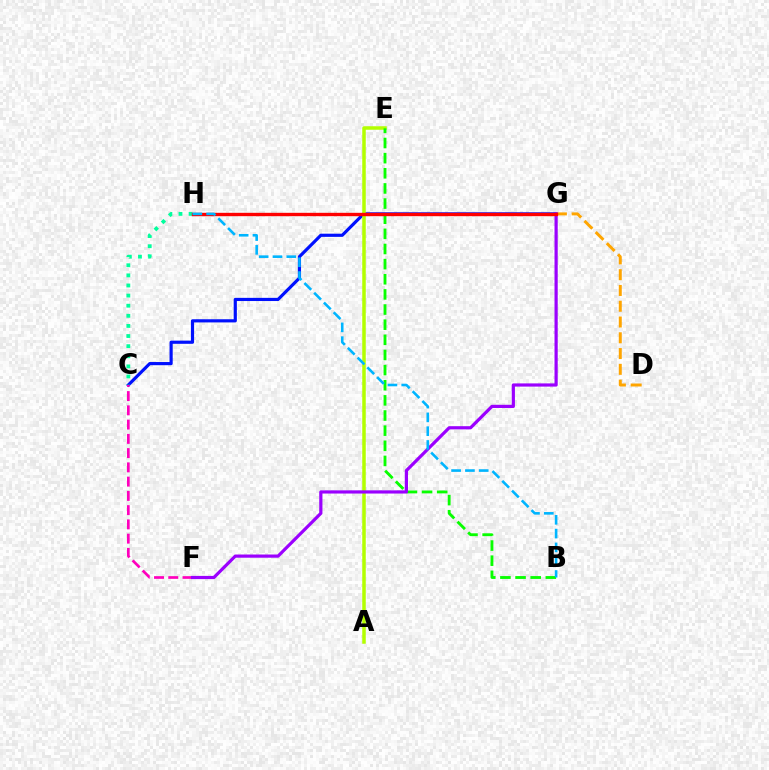{('C', 'G'): [{'color': '#0010ff', 'line_style': 'solid', 'thickness': 2.28}], ('D', 'G'): [{'color': '#ffa500', 'line_style': 'dashed', 'thickness': 2.14}], ('C', 'H'): [{'color': '#00ff9d', 'line_style': 'dotted', 'thickness': 2.75}], ('A', 'E'): [{'color': '#b3ff00', 'line_style': 'solid', 'thickness': 2.52}], ('C', 'F'): [{'color': '#ff00bd', 'line_style': 'dashed', 'thickness': 1.94}], ('B', 'E'): [{'color': '#08ff00', 'line_style': 'dashed', 'thickness': 2.06}], ('F', 'G'): [{'color': '#9b00ff', 'line_style': 'solid', 'thickness': 2.3}], ('G', 'H'): [{'color': '#ff0000', 'line_style': 'solid', 'thickness': 2.43}], ('B', 'H'): [{'color': '#00b5ff', 'line_style': 'dashed', 'thickness': 1.87}]}